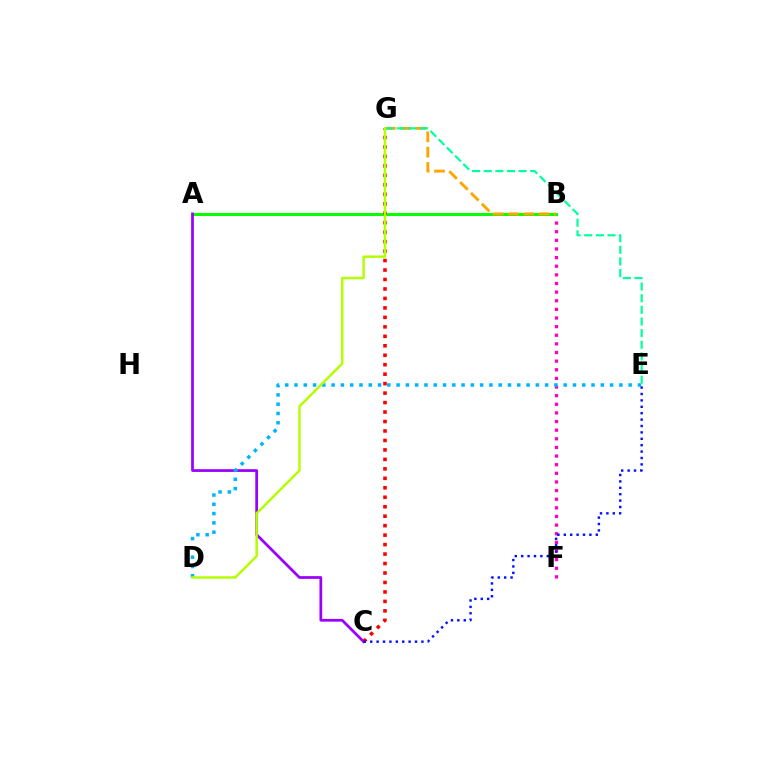{('B', 'F'): [{'color': '#ff00bd', 'line_style': 'dotted', 'thickness': 2.34}], ('A', 'B'): [{'color': '#08ff00', 'line_style': 'solid', 'thickness': 2.17}], ('A', 'C'): [{'color': '#9b00ff', 'line_style': 'solid', 'thickness': 1.97}], ('D', 'E'): [{'color': '#00b5ff', 'line_style': 'dotted', 'thickness': 2.52}], ('C', 'G'): [{'color': '#ff0000', 'line_style': 'dotted', 'thickness': 2.57}], ('B', 'G'): [{'color': '#ffa500', 'line_style': 'dashed', 'thickness': 2.08}], ('E', 'G'): [{'color': '#00ff9d', 'line_style': 'dashed', 'thickness': 1.58}], ('C', 'E'): [{'color': '#0010ff', 'line_style': 'dotted', 'thickness': 1.74}], ('D', 'G'): [{'color': '#b3ff00', 'line_style': 'solid', 'thickness': 1.78}]}